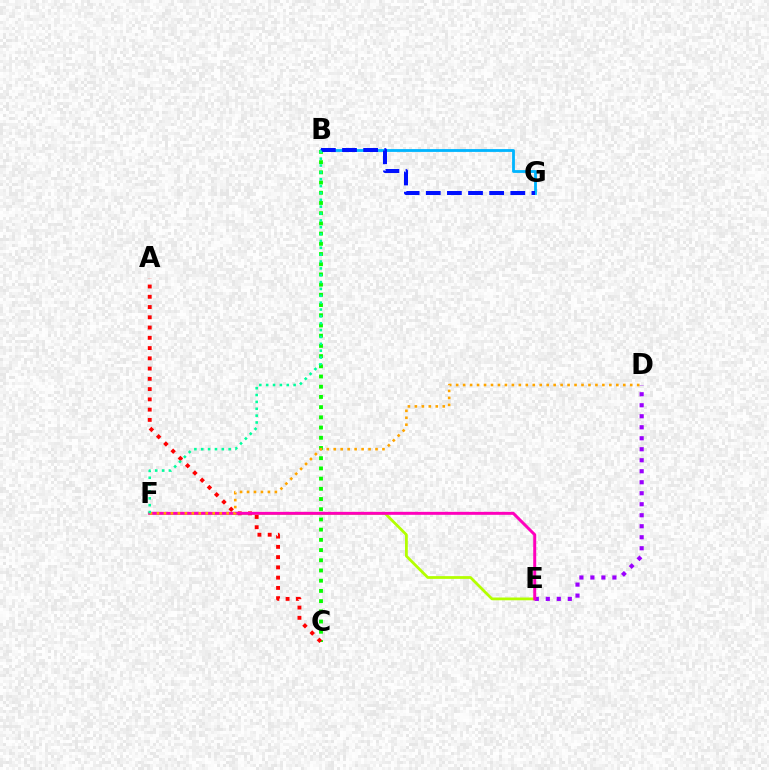{('B', 'C'): [{'color': '#08ff00', 'line_style': 'dotted', 'thickness': 2.77}], ('B', 'G'): [{'color': '#00b5ff', 'line_style': 'solid', 'thickness': 2.03}, {'color': '#0010ff', 'line_style': 'dashed', 'thickness': 2.87}], ('E', 'F'): [{'color': '#b3ff00', 'line_style': 'solid', 'thickness': 1.99}, {'color': '#ff00bd', 'line_style': 'solid', 'thickness': 2.14}], ('D', 'E'): [{'color': '#9b00ff', 'line_style': 'dotted', 'thickness': 2.99}], ('A', 'C'): [{'color': '#ff0000', 'line_style': 'dotted', 'thickness': 2.79}], ('D', 'F'): [{'color': '#ffa500', 'line_style': 'dotted', 'thickness': 1.89}], ('B', 'F'): [{'color': '#00ff9d', 'line_style': 'dotted', 'thickness': 1.86}]}